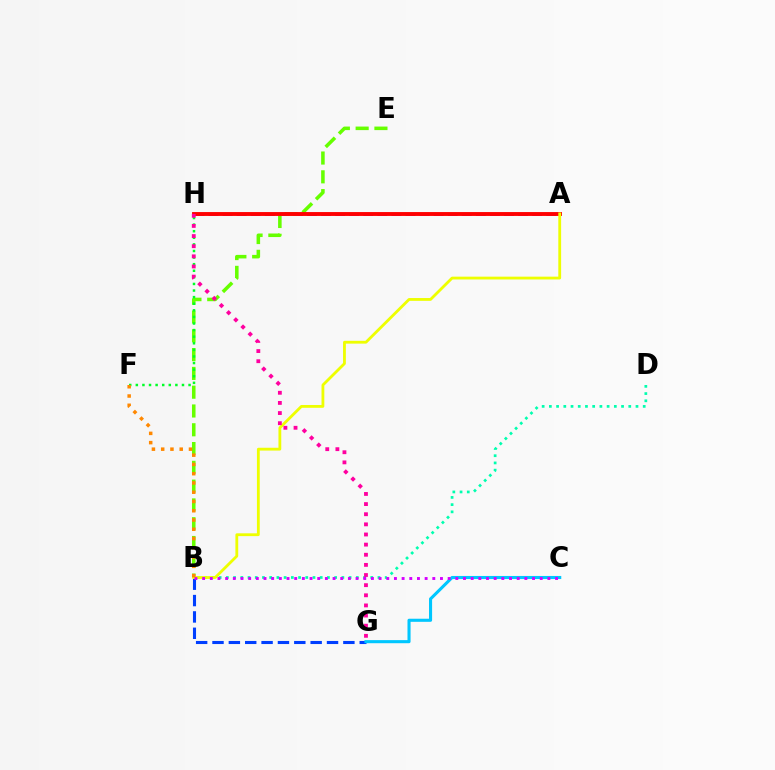{('B', 'D'): [{'color': '#00ffaf', 'line_style': 'dotted', 'thickness': 1.96}], ('A', 'H'): [{'color': '#4f00ff', 'line_style': 'dashed', 'thickness': 1.91}, {'color': '#ff0000', 'line_style': 'solid', 'thickness': 2.8}], ('B', 'E'): [{'color': '#66ff00', 'line_style': 'dashed', 'thickness': 2.55}], ('F', 'H'): [{'color': '#00ff27', 'line_style': 'dotted', 'thickness': 1.79}], ('B', 'G'): [{'color': '#003fff', 'line_style': 'dashed', 'thickness': 2.22}], ('C', 'G'): [{'color': '#00c7ff', 'line_style': 'solid', 'thickness': 2.22}], ('A', 'B'): [{'color': '#eeff00', 'line_style': 'solid', 'thickness': 2.02}], ('G', 'H'): [{'color': '#ff00a0', 'line_style': 'dotted', 'thickness': 2.75}], ('B', 'C'): [{'color': '#d600ff', 'line_style': 'dotted', 'thickness': 2.08}], ('B', 'F'): [{'color': '#ff8800', 'line_style': 'dotted', 'thickness': 2.52}]}